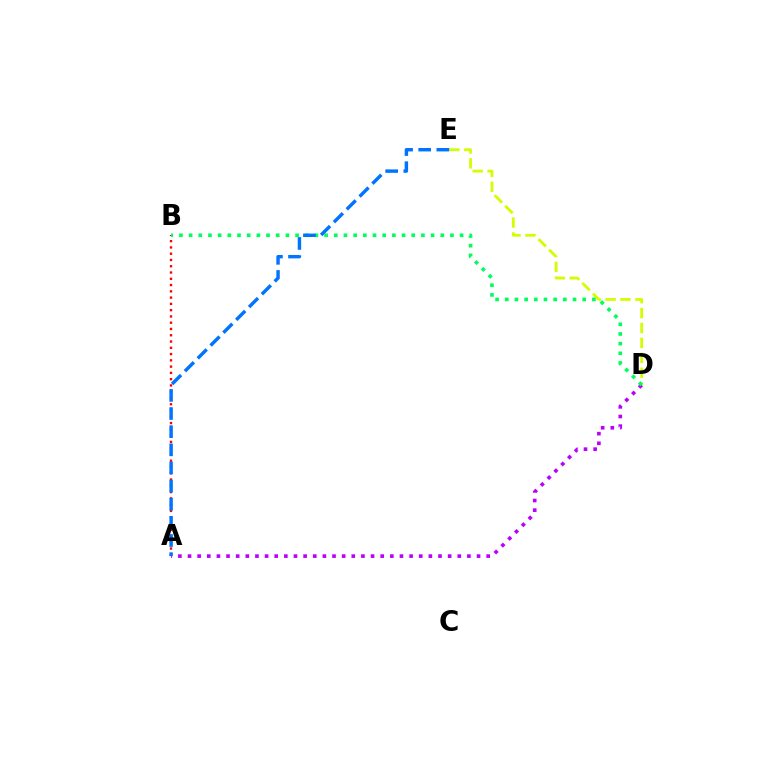{('D', 'E'): [{'color': '#d1ff00', 'line_style': 'dashed', 'thickness': 2.03}], ('A', 'B'): [{'color': '#ff0000', 'line_style': 'dotted', 'thickness': 1.7}], ('A', 'D'): [{'color': '#b900ff', 'line_style': 'dotted', 'thickness': 2.62}], ('B', 'D'): [{'color': '#00ff5c', 'line_style': 'dotted', 'thickness': 2.63}], ('A', 'E'): [{'color': '#0074ff', 'line_style': 'dashed', 'thickness': 2.46}]}